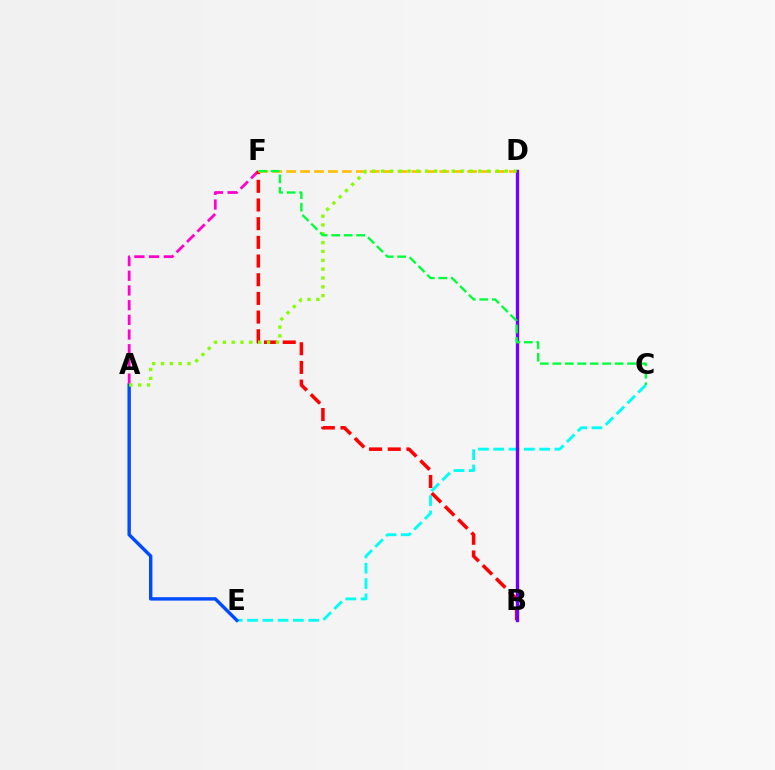{('C', 'E'): [{'color': '#00fff6', 'line_style': 'dashed', 'thickness': 2.08}], ('A', 'E'): [{'color': '#004bff', 'line_style': 'solid', 'thickness': 2.46}], ('A', 'F'): [{'color': '#ff00cf', 'line_style': 'dashed', 'thickness': 2.0}], ('B', 'F'): [{'color': '#ff0000', 'line_style': 'dashed', 'thickness': 2.54}], ('D', 'F'): [{'color': '#ffbd00', 'line_style': 'dashed', 'thickness': 1.89}], ('B', 'D'): [{'color': '#7200ff', 'line_style': 'solid', 'thickness': 2.39}], ('A', 'D'): [{'color': '#84ff00', 'line_style': 'dotted', 'thickness': 2.4}], ('C', 'F'): [{'color': '#00ff39', 'line_style': 'dashed', 'thickness': 1.69}]}